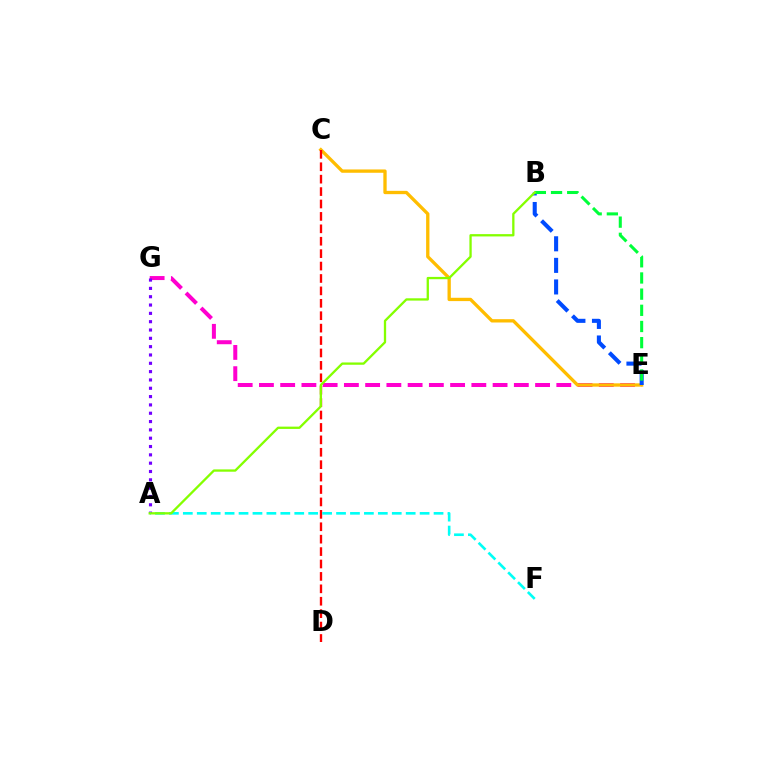{('E', 'G'): [{'color': '#ff00cf', 'line_style': 'dashed', 'thickness': 2.89}], ('A', 'G'): [{'color': '#7200ff', 'line_style': 'dotted', 'thickness': 2.26}], ('C', 'E'): [{'color': '#ffbd00', 'line_style': 'solid', 'thickness': 2.39}], ('C', 'D'): [{'color': '#ff0000', 'line_style': 'dashed', 'thickness': 1.69}], ('A', 'F'): [{'color': '#00fff6', 'line_style': 'dashed', 'thickness': 1.89}], ('B', 'E'): [{'color': '#004bff', 'line_style': 'dashed', 'thickness': 2.93}, {'color': '#00ff39', 'line_style': 'dashed', 'thickness': 2.2}], ('A', 'B'): [{'color': '#84ff00', 'line_style': 'solid', 'thickness': 1.66}]}